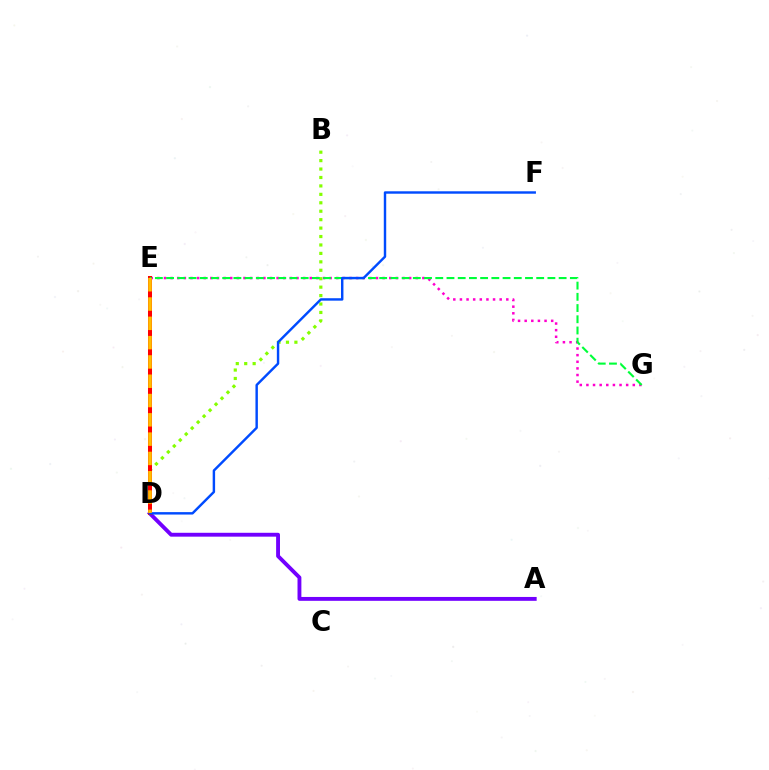{('A', 'D'): [{'color': '#7200ff', 'line_style': 'solid', 'thickness': 2.79}], ('B', 'D'): [{'color': '#84ff00', 'line_style': 'dotted', 'thickness': 2.29}], ('D', 'E'): [{'color': '#00fff6', 'line_style': 'dotted', 'thickness': 1.83}, {'color': '#ff0000', 'line_style': 'solid', 'thickness': 2.89}, {'color': '#ffbd00', 'line_style': 'dashed', 'thickness': 2.62}], ('E', 'G'): [{'color': '#ff00cf', 'line_style': 'dotted', 'thickness': 1.8}, {'color': '#00ff39', 'line_style': 'dashed', 'thickness': 1.52}], ('D', 'F'): [{'color': '#004bff', 'line_style': 'solid', 'thickness': 1.75}]}